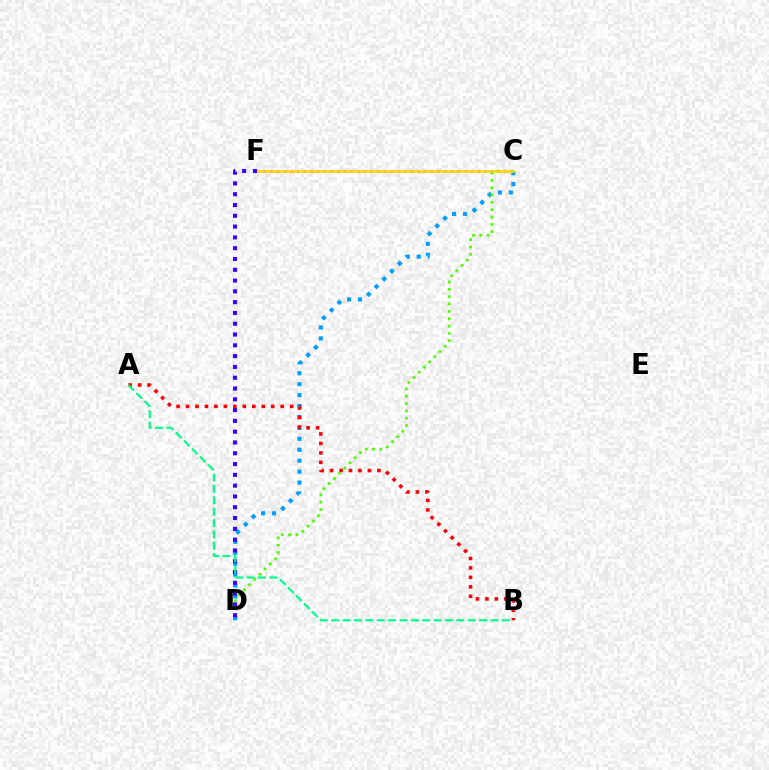{('C', 'D'): [{'color': '#009eff', 'line_style': 'dotted', 'thickness': 2.97}, {'color': '#4fff00', 'line_style': 'dotted', 'thickness': 1.99}], ('C', 'F'): [{'color': '#ff00ed', 'line_style': 'dotted', 'thickness': 1.82}, {'color': '#ffd500', 'line_style': 'solid', 'thickness': 1.8}], ('A', 'B'): [{'color': '#ff0000', 'line_style': 'dotted', 'thickness': 2.57}, {'color': '#00ff86', 'line_style': 'dashed', 'thickness': 1.55}], ('D', 'F'): [{'color': '#3700ff', 'line_style': 'dotted', 'thickness': 2.93}]}